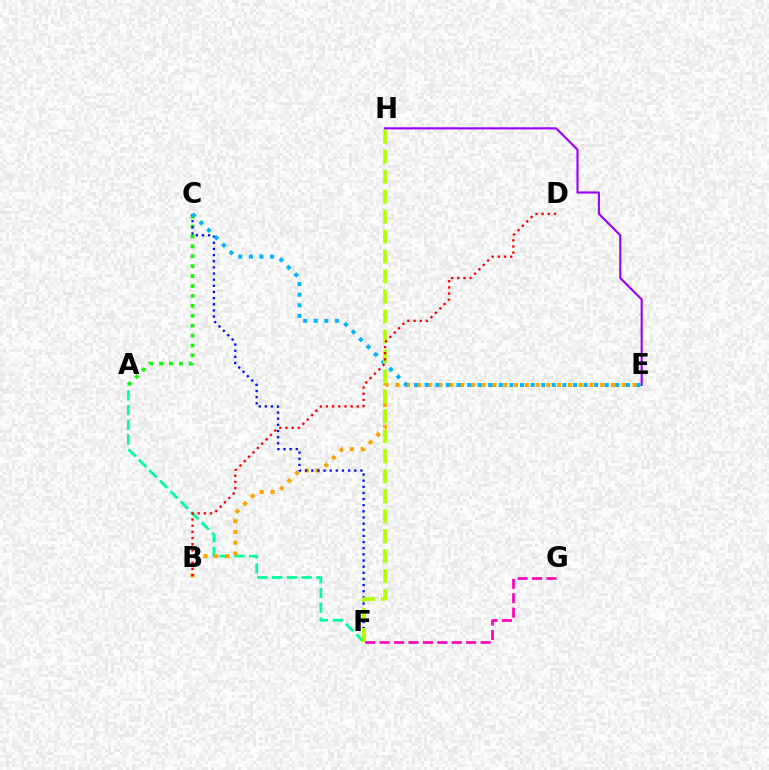{('A', 'C'): [{'color': '#08ff00', 'line_style': 'dotted', 'thickness': 2.69}], ('A', 'F'): [{'color': '#00ff9d', 'line_style': 'dashed', 'thickness': 2.01}], ('E', 'H'): [{'color': '#9b00ff', 'line_style': 'solid', 'thickness': 1.53}], ('B', 'E'): [{'color': '#ffa500', 'line_style': 'dotted', 'thickness': 2.93}], ('C', 'F'): [{'color': '#0010ff', 'line_style': 'dotted', 'thickness': 1.67}], ('C', 'E'): [{'color': '#00b5ff', 'line_style': 'dotted', 'thickness': 2.88}], ('F', 'H'): [{'color': '#b3ff00', 'line_style': 'dashed', 'thickness': 2.71}], ('B', 'D'): [{'color': '#ff0000', 'line_style': 'dotted', 'thickness': 1.68}], ('F', 'G'): [{'color': '#ff00bd', 'line_style': 'dashed', 'thickness': 1.96}]}